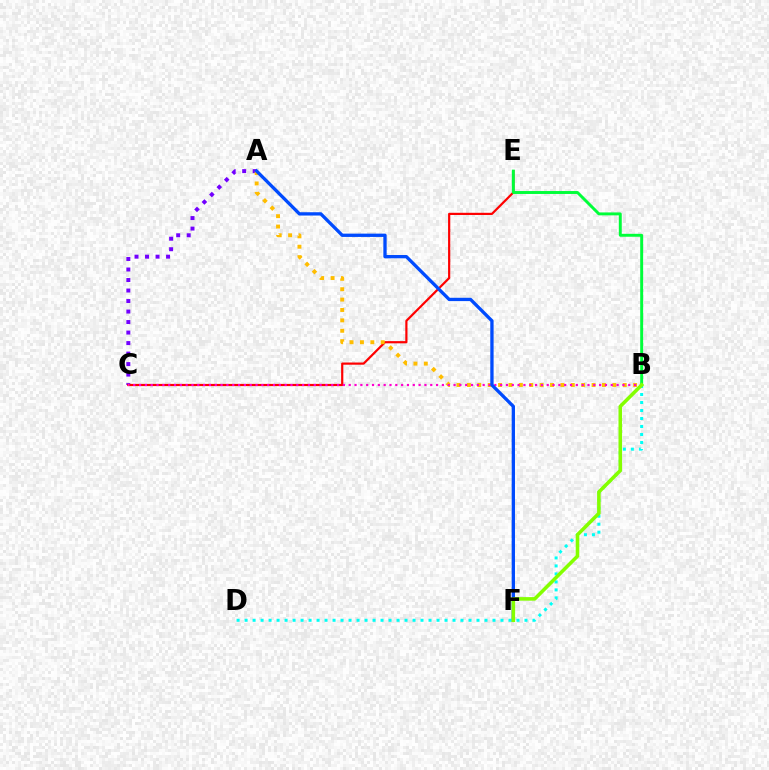{('A', 'C'): [{'color': '#7200ff', 'line_style': 'dotted', 'thickness': 2.86}], ('C', 'E'): [{'color': '#ff0000', 'line_style': 'solid', 'thickness': 1.58}], ('A', 'B'): [{'color': '#ffbd00', 'line_style': 'dotted', 'thickness': 2.82}], ('B', 'D'): [{'color': '#00fff6', 'line_style': 'dotted', 'thickness': 2.17}], ('B', 'C'): [{'color': '#ff00cf', 'line_style': 'dotted', 'thickness': 1.58}], ('A', 'F'): [{'color': '#004bff', 'line_style': 'solid', 'thickness': 2.38}], ('B', 'E'): [{'color': '#00ff39', 'line_style': 'solid', 'thickness': 2.11}], ('B', 'F'): [{'color': '#84ff00', 'line_style': 'solid', 'thickness': 2.56}]}